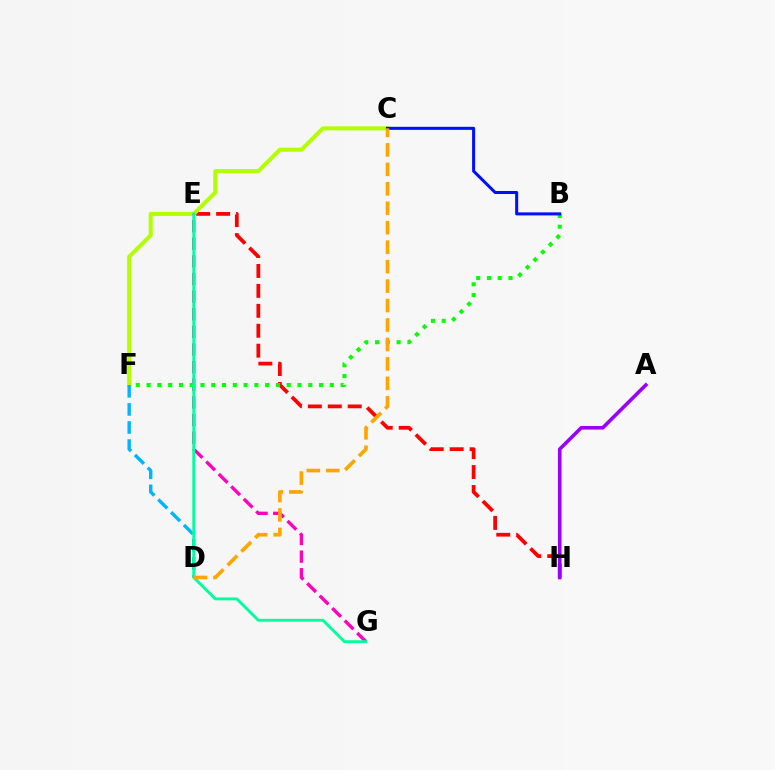{('E', 'H'): [{'color': '#ff0000', 'line_style': 'dashed', 'thickness': 2.71}], ('C', 'F'): [{'color': '#b3ff00', 'line_style': 'solid', 'thickness': 2.9}], ('E', 'G'): [{'color': '#ff00bd', 'line_style': 'dashed', 'thickness': 2.39}, {'color': '#00ff9d', 'line_style': 'solid', 'thickness': 2.07}], ('D', 'F'): [{'color': '#00b5ff', 'line_style': 'dashed', 'thickness': 2.46}], ('B', 'F'): [{'color': '#08ff00', 'line_style': 'dotted', 'thickness': 2.93}], ('A', 'H'): [{'color': '#9b00ff', 'line_style': 'solid', 'thickness': 2.59}], ('B', 'C'): [{'color': '#0010ff', 'line_style': 'solid', 'thickness': 2.19}], ('C', 'D'): [{'color': '#ffa500', 'line_style': 'dashed', 'thickness': 2.64}]}